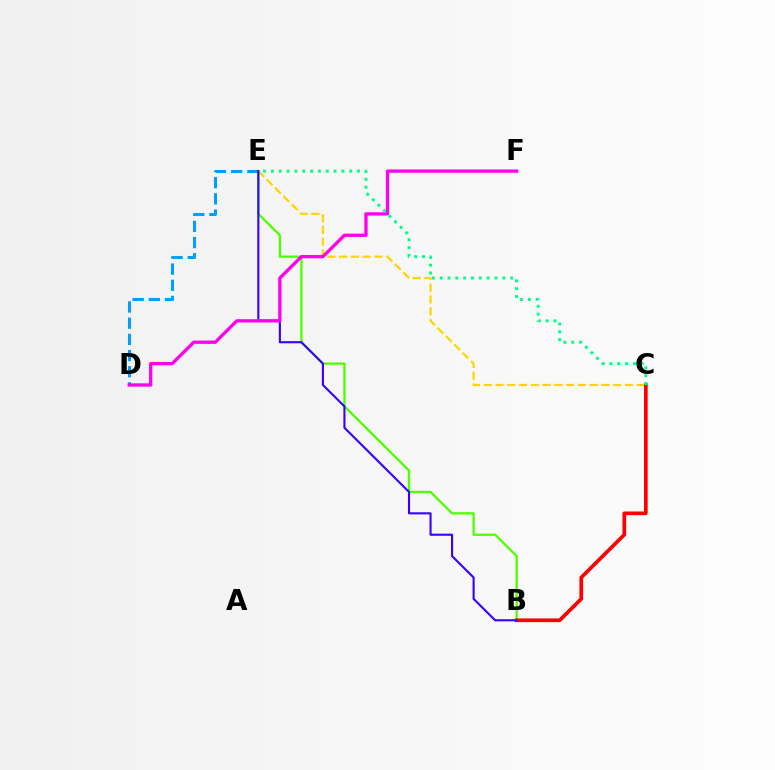{('C', 'E'): [{'color': '#ffd500', 'line_style': 'dashed', 'thickness': 1.6}, {'color': '#00ff86', 'line_style': 'dotted', 'thickness': 2.13}], ('B', 'E'): [{'color': '#4fff00', 'line_style': 'solid', 'thickness': 1.65}, {'color': '#3700ff', 'line_style': 'solid', 'thickness': 1.52}], ('B', 'C'): [{'color': '#ff0000', 'line_style': 'solid', 'thickness': 2.66}], ('D', 'E'): [{'color': '#009eff', 'line_style': 'dashed', 'thickness': 2.2}], ('D', 'F'): [{'color': '#ff00ed', 'line_style': 'solid', 'thickness': 2.37}]}